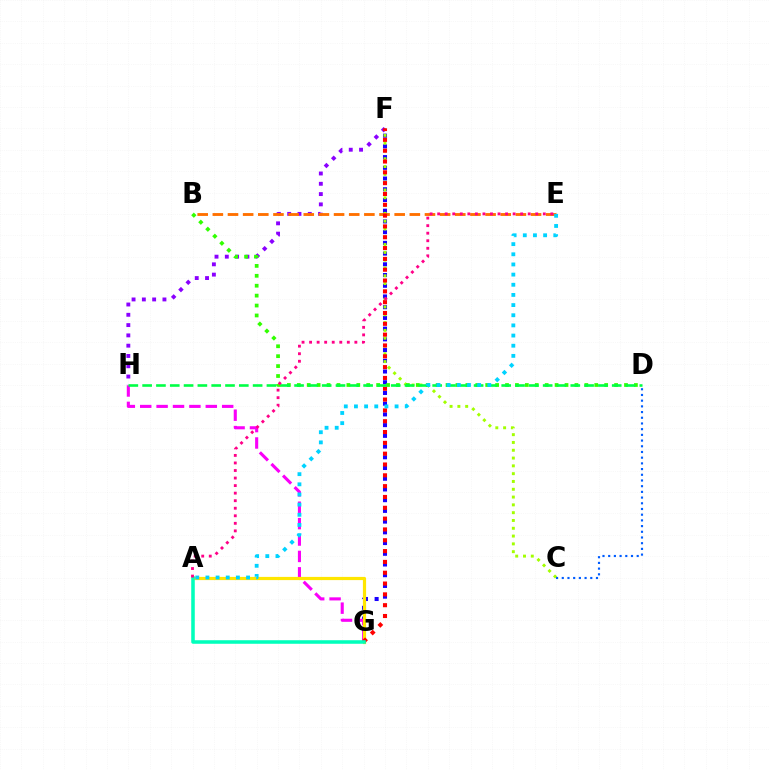{('F', 'G'): [{'color': '#1900ff', 'line_style': 'dotted', 'thickness': 2.91}, {'color': '#ff0000', 'line_style': 'dotted', 'thickness': 2.94}], ('C', 'F'): [{'color': '#a2ff00', 'line_style': 'dotted', 'thickness': 2.12}], ('F', 'H'): [{'color': '#8a00ff', 'line_style': 'dotted', 'thickness': 2.8}], ('G', 'H'): [{'color': '#fa00f9', 'line_style': 'dashed', 'thickness': 2.23}], ('A', 'G'): [{'color': '#ffe600', 'line_style': 'solid', 'thickness': 2.3}, {'color': '#00ffbb', 'line_style': 'solid', 'thickness': 2.56}], ('B', 'D'): [{'color': '#31ff00', 'line_style': 'dotted', 'thickness': 2.69}], ('B', 'E'): [{'color': '#ff7000', 'line_style': 'dashed', 'thickness': 2.06}], ('D', 'H'): [{'color': '#00ff45', 'line_style': 'dashed', 'thickness': 1.88}], ('A', 'E'): [{'color': '#00d3ff', 'line_style': 'dotted', 'thickness': 2.76}, {'color': '#ff0088', 'line_style': 'dotted', 'thickness': 2.05}], ('C', 'D'): [{'color': '#005dff', 'line_style': 'dotted', 'thickness': 1.55}]}